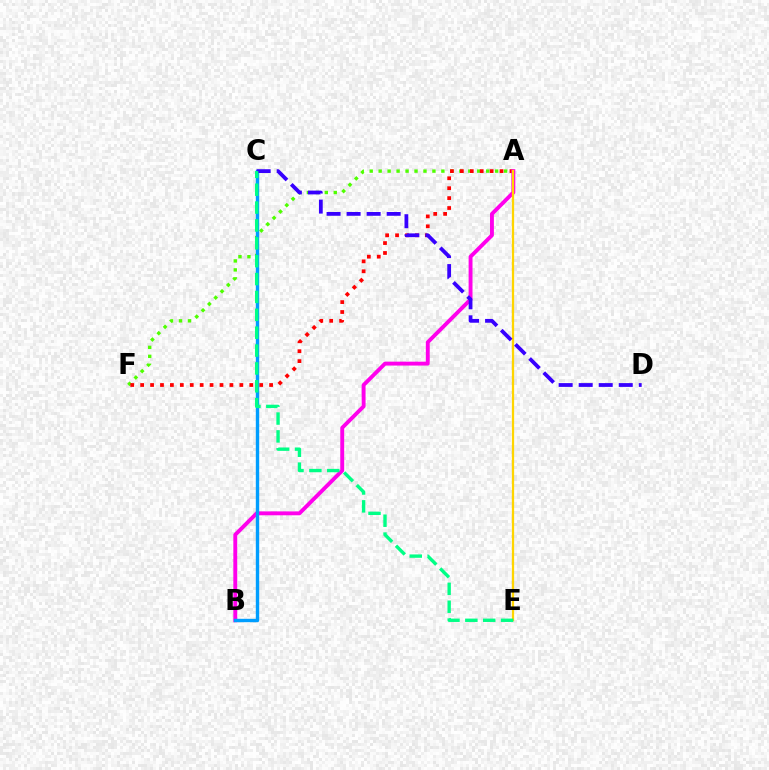{('A', 'F'): [{'color': '#4fff00', 'line_style': 'dotted', 'thickness': 2.43}, {'color': '#ff0000', 'line_style': 'dotted', 'thickness': 2.7}], ('A', 'B'): [{'color': '#ff00ed', 'line_style': 'solid', 'thickness': 2.8}], ('A', 'E'): [{'color': '#ffd500', 'line_style': 'solid', 'thickness': 1.63}], ('B', 'C'): [{'color': '#009eff', 'line_style': 'solid', 'thickness': 2.44}], ('C', 'D'): [{'color': '#3700ff', 'line_style': 'dashed', 'thickness': 2.72}], ('C', 'E'): [{'color': '#00ff86', 'line_style': 'dashed', 'thickness': 2.43}]}